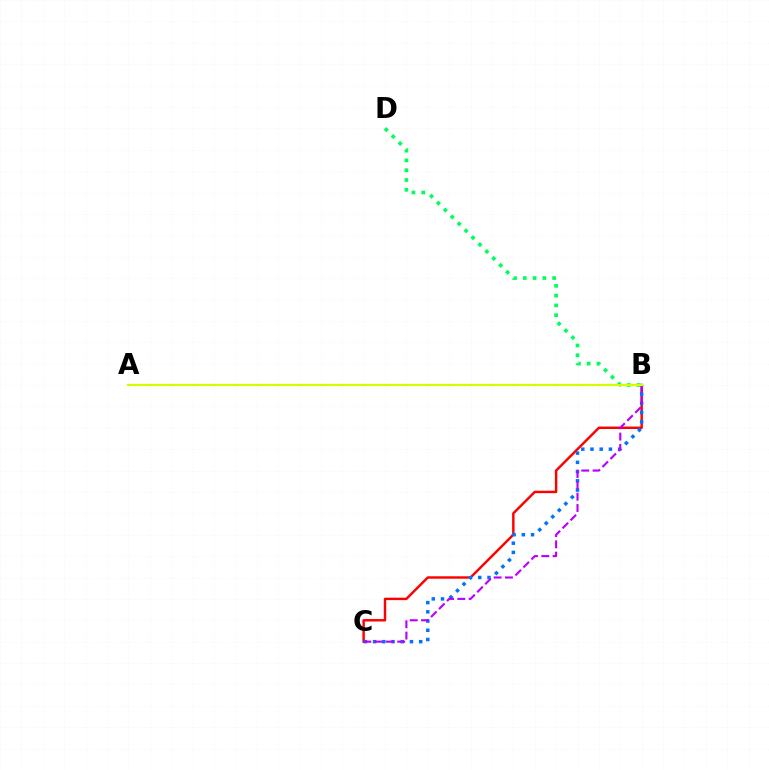{('B', 'C'): [{'color': '#ff0000', 'line_style': 'solid', 'thickness': 1.76}, {'color': '#0074ff', 'line_style': 'dotted', 'thickness': 2.51}, {'color': '#b900ff', 'line_style': 'dashed', 'thickness': 1.53}], ('B', 'D'): [{'color': '#00ff5c', 'line_style': 'dotted', 'thickness': 2.66}], ('A', 'B'): [{'color': '#d1ff00', 'line_style': 'solid', 'thickness': 1.57}]}